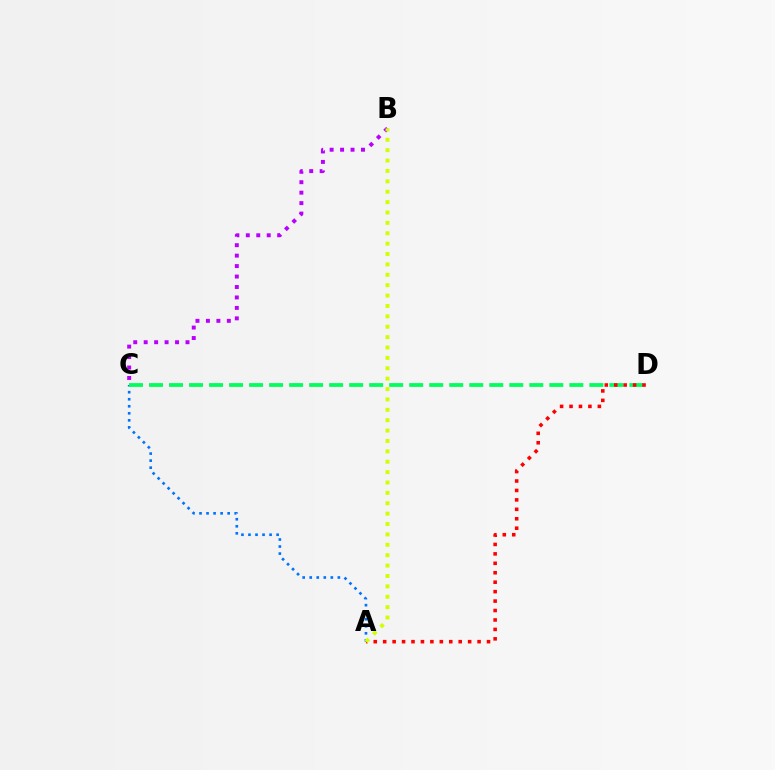{('A', 'C'): [{'color': '#0074ff', 'line_style': 'dotted', 'thickness': 1.91}], ('C', 'D'): [{'color': '#00ff5c', 'line_style': 'dashed', 'thickness': 2.72}], ('A', 'D'): [{'color': '#ff0000', 'line_style': 'dotted', 'thickness': 2.56}], ('B', 'C'): [{'color': '#b900ff', 'line_style': 'dotted', 'thickness': 2.84}], ('A', 'B'): [{'color': '#d1ff00', 'line_style': 'dotted', 'thickness': 2.82}]}